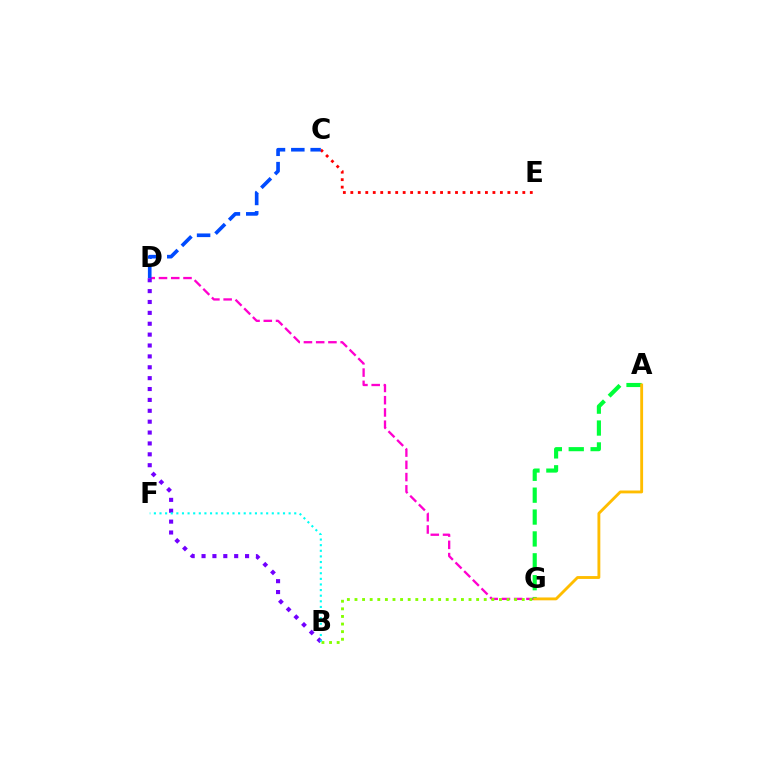{('C', 'E'): [{'color': '#ff0000', 'line_style': 'dotted', 'thickness': 2.03}], ('D', 'G'): [{'color': '#ff00cf', 'line_style': 'dashed', 'thickness': 1.66}], ('C', 'D'): [{'color': '#004bff', 'line_style': 'dashed', 'thickness': 2.63}], ('B', 'G'): [{'color': '#84ff00', 'line_style': 'dotted', 'thickness': 2.07}], ('B', 'D'): [{'color': '#7200ff', 'line_style': 'dotted', 'thickness': 2.96}], ('A', 'G'): [{'color': '#00ff39', 'line_style': 'dashed', 'thickness': 2.97}, {'color': '#ffbd00', 'line_style': 'solid', 'thickness': 2.06}], ('B', 'F'): [{'color': '#00fff6', 'line_style': 'dotted', 'thickness': 1.53}]}